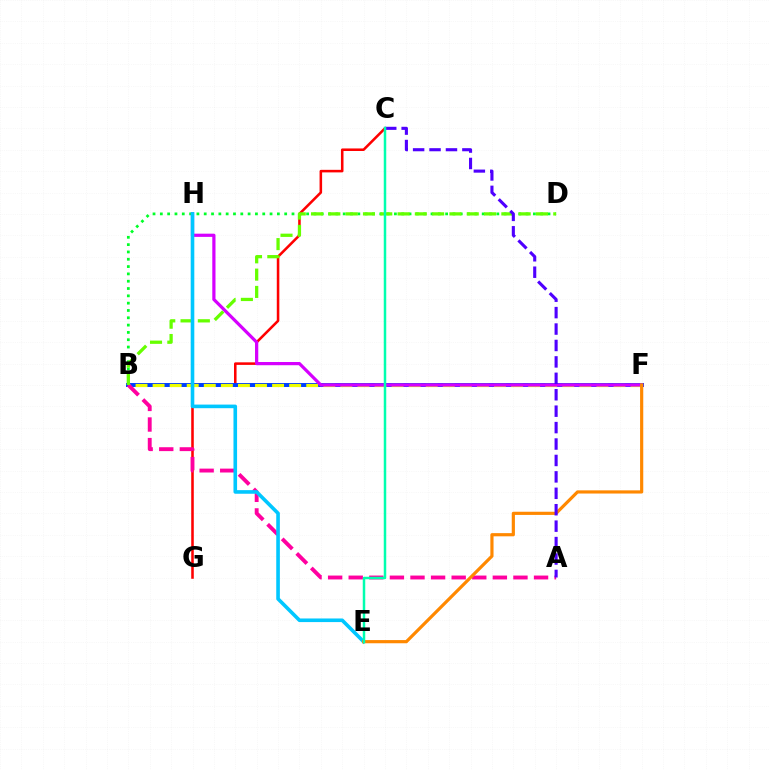{('B', 'D'): [{'color': '#00ff27', 'line_style': 'dotted', 'thickness': 1.99}, {'color': '#66ff00', 'line_style': 'dashed', 'thickness': 2.35}], ('C', 'G'): [{'color': '#ff0000', 'line_style': 'solid', 'thickness': 1.84}], ('B', 'F'): [{'color': '#003fff', 'line_style': 'solid', 'thickness': 2.85}, {'color': '#eeff00', 'line_style': 'dashed', 'thickness': 2.32}], ('A', 'B'): [{'color': '#ff00a0', 'line_style': 'dashed', 'thickness': 2.8}], ('F', 'H'): [{'color': '#d600ff', 'line_style': 'solid', 'thickness': 2.31}], ('E', 'H'): [{'color': '#00c7ff', 'line_style': 'solid', 'thickness': 2.6}], ('E', 'F'): [{'color': '#ff8800', 'line_style': 'solid', 'thickness': 2.29}], ('A', 'C'): [{'color': '#4f00ff', 'line_style': 'dashed', 'thickness': 2.23}], ('C', 'E'): [{'color': '#00ffaf', 'line_style': 'solid', 'thickness': 1.79}]}